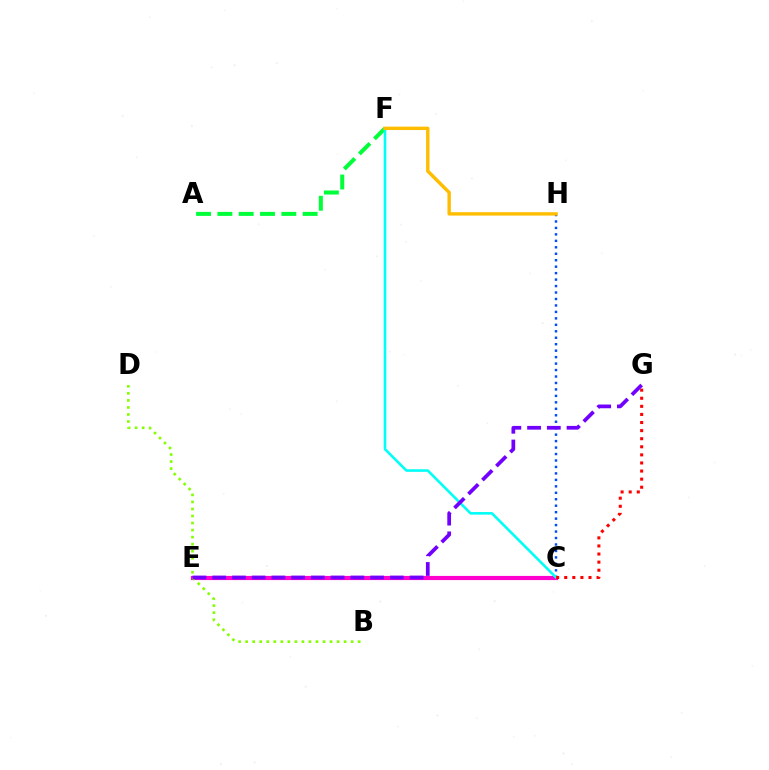{('C', 'H'): [{'color': '#004bff', 'line_style': 'dotted', 'thickness': 1.76}], ('C', 'E'): [{'color': '#ff00cf', 'line_style': 'solid', 'thickness': 2.99}], ('A', 'F'): [{'color': '#00ff39', 'line_style': 'dashed', 'thickness': 2.9}], ('C', 'F'): [{'color': '#00fff6', 'line_style': 'solid', 'thickness': 1.87}], ('B', 'D'): [{'color': '#84ff00', 'line_style': 'dotted', 'thickness': 1.91}], ('F', 'H'): [{'color': '#ffbd00', 'line_style': 'solid', 'thickness': 2.45}], ('C', 'G'): [{'color': '#ff0000', 'line_style': 'dotted', 'thickness': 2.2}], ('E', 'G'): [{'color': '#7200ff', 'line_style': 'dashed', 'thickness': 2.68}]}